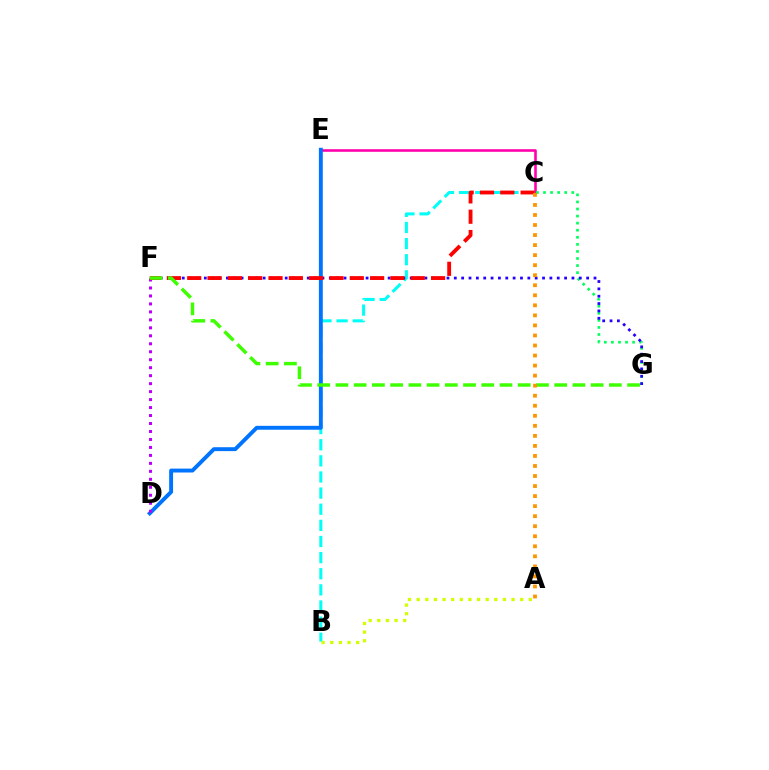{('C', 'E'): [{'color': '#ff00ac', 'line_style': 'solid', 'thickness': 1.87}], ('B', 'C'): [{'color': '#00fff6', 'line_style': 'dashed', 'thickness': 2.19}], ('C', 'G'): [{'color': '#00ff5c', 'line_style': 'dotted', 'thickness': 1.92}], ('A', 'B'): [{'color': '#d1ff00', 'line_style': 'dotted', 'thickness': 2.34}], ('F', 'G'): [{'color': '#2500ff', 'line_style': 'dotted', 'thickness': 2.0}, {'color': '#3dff00', 'line_style': 'dashed', 'thickness': 2.48}], ('D', 'E'): [{'color': '#0074ff', 'line_style': 'solid', 'thickness': 2.81}], ('D', 'F'): [{'color': '#b900ff', 'line_style': 'dotted', 'thickness': 2.17}], ('C', 'F'): [{'color': '#ff0000', 'line_style': 'dashed', 'thickness': 2.76}], ('A', 'C'): [{'color': '#ff9400', 'line_style': 'dotted', 'thickness': 2.73}]}